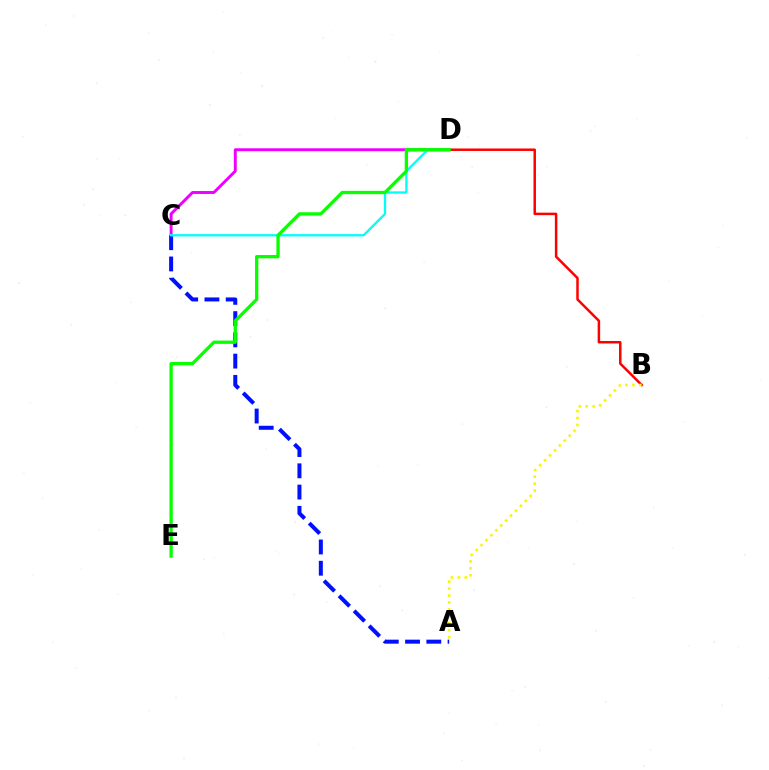{('C', 'D'): [{'color': '#ee00ff', 'line_style': 'solid', 'thickness': 2.11}, {'color': '#00fff6', 'line_style': 'solid', 'thickness': 1.66}], ('A', 'C'): [{'color': '#0010ff', 'line_style': 'dashed', 'thickness': 2.89}], ('B', 'D'): [{'color': '#ff0000', 'line_style': 'solid', 'thickness': 1.79}], ('D', 'E'): [{'color': '#08ff00', 'line_style': 'solid', 'thickness': 2.37}], ('A', 'B'): [{'color': '#fcf500', 'line_style': 'dotted', 'thickness': 1.89}]}